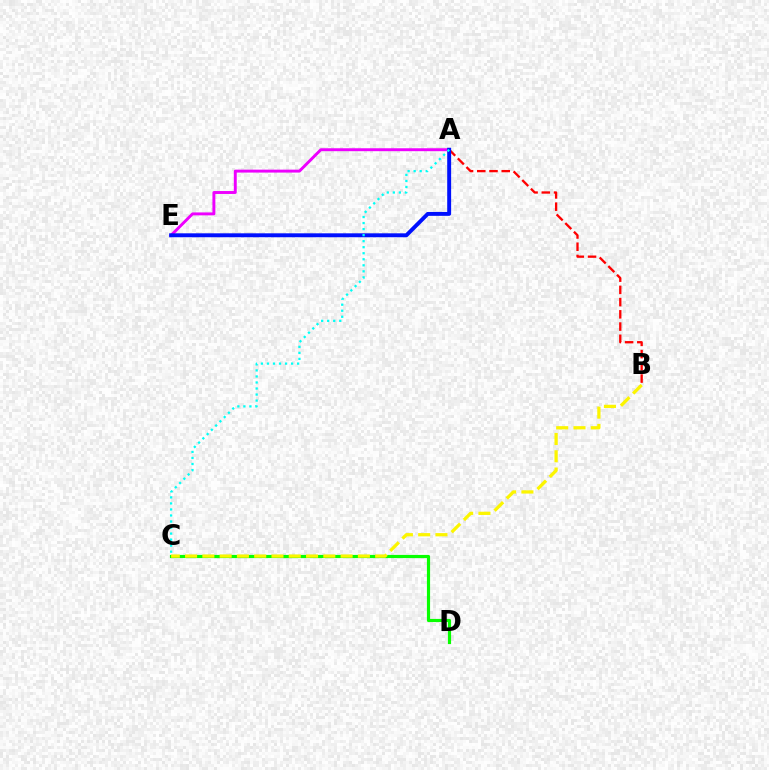{('C', 'D'): [{'color': '#08ff00', 'line_style': 'solid', 'thickness': 2.28}], ('A', 'E'): [{'color': '#ee00ff', 'line_style': 'solid', 'thickness': 2.11}, {'color': '#0010ff', 'line_style': 'solid', 'thickness': 2.82}], ('A', 'B'): [{'color': '#ff0000', 'line_style': 'dashed', 'thickness': 1.66}], ('B', 'C'): [{'color': '#fcf500', 'line_style': 'dashed', 'thickness': 2.35}], ('A', 'C'): [{'color': '#00fff6', 'line_style': 'dotted', 'thickness': 1.64}]}